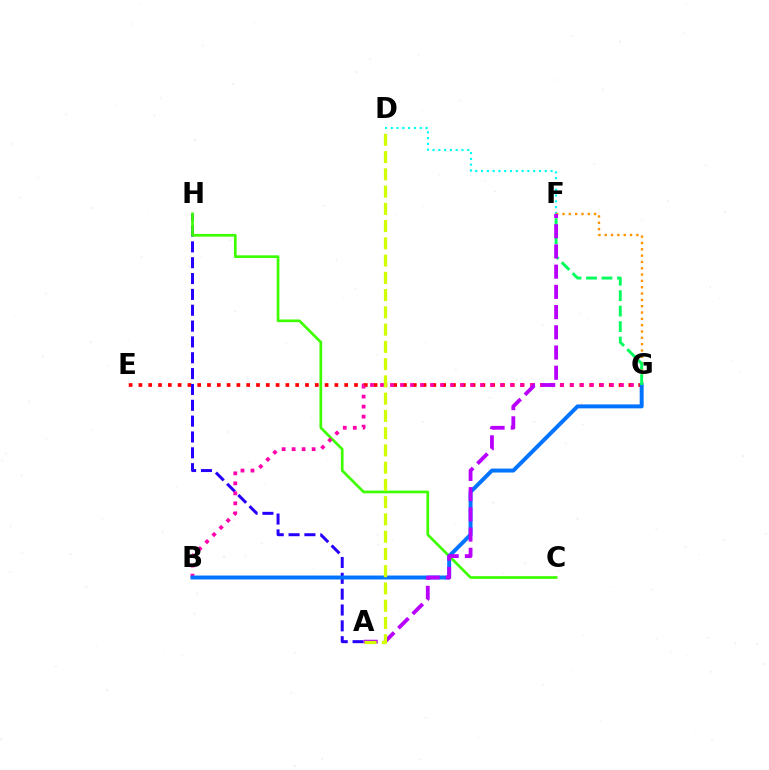{('E', 'G'): [{'color': '#ff0000', 'line_style': 'dotted', 'thickness': 2.66}], ('D', 'F'): [{'color': '#00fff6', 'line_style': 'dotted', 'thickness': 1.57}], ('A', 'H'): [{'color': '#2500ff', 'line_style': 'dashed', 'thickness': 2.15}], ('C', 'H'): [{'color': '#3dff00', 'line_style': 'solid', 'thickness': 1.94}], ('B', 'G'): [{'color': '#ff00ac', 'line_style': 'dotted', 'thickness': 2.72}, {'color': '#0074ff', 'line_style': 'solid', 'thickness': 2.84}], ('F', 'G'): [{'color': '#ff9400', 'line_style': 'dotted', 'thickness': 1.72}, {'color': '#00ff5c', 'line_style': 'dashed', 'thickness': 2.1}], ('A', 'F'): [{'color': '#b900ff', 'line_style': 'dashed', 'thickness': 2.75}], ('A', 'D'): [{'color': '#d1ff00', 'line_style': 'dashed', 'thickness': 2.34}]}